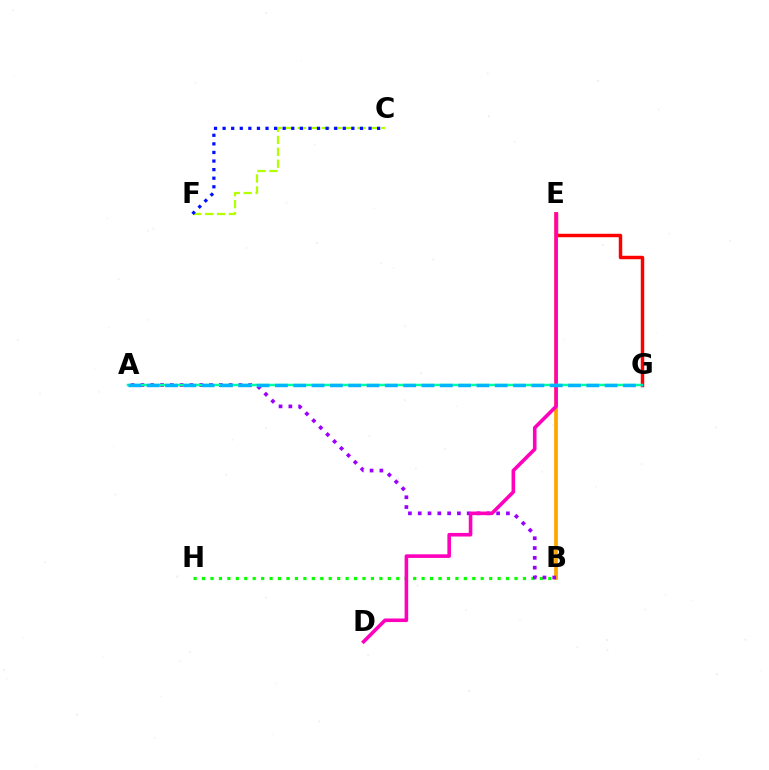{('E', 'G'): [{'color': '#ff0000', 'line_style': 'solid', 'thickness': 2.49}], ('B', 'E'): [{'color': '#ffa500', 'line_style': 'solid', 'thickness': 2.69}], ('B', 'H'): [{'color': '#08ff00', 'line_style': 'dotted', 'thickness': 2.29}], ('A', 'B'): [{'color': '#9b00ff', 'line_style': 'dotted', 'thickness': 2.66}], ('D', 'E'): [{'color': '#ff00bd', 'line_style': 'solid', 'thickness': 2.59}], ('A', 'G'): [{'color': '#00ff9d', 'line_style': 'solid', 'thickness': 1.79}, {'color': '#00b5ff', 'line_style': 'dashed', 'thickness': 2.49}], ('C', 'F'): [{'color': '#b3ff00', 'line_style': 'dashed', 'thickness': 1.62}, {'color': '#0010ff', 'line_style': 'dotted', 'thickness': 2.33}]}